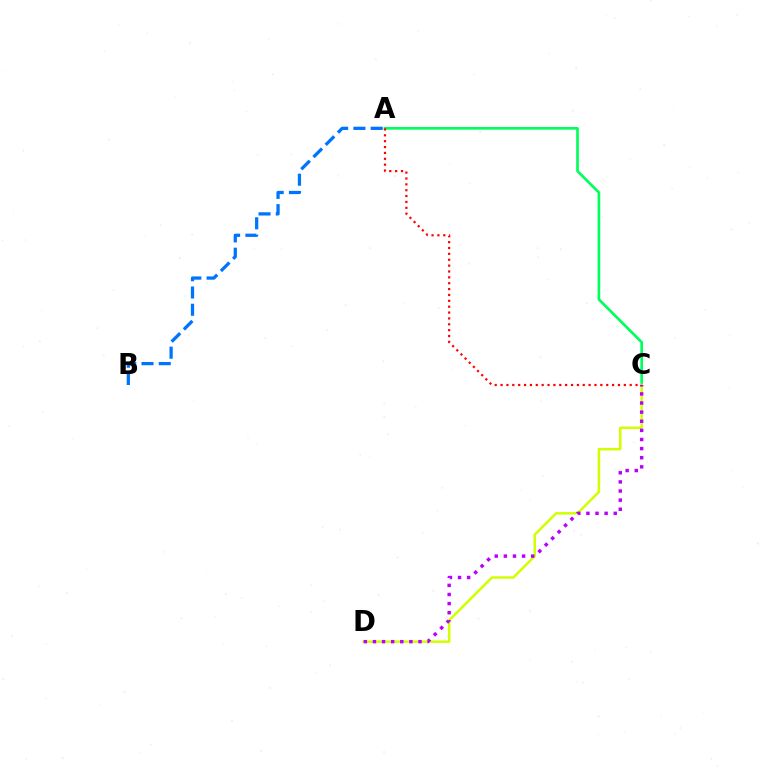{('A', 'B'): [{'color': '#0074ff', 'line_style': 'dashed', 'thickness': 2.35}], ('A', 'C'): [{'color': '#00ff5c', 'line_style': 'solid', 'thickness': 1.92}, {'color': '#ff0000', 'line_style': 'dotted', 'thickness': 1.59}], ('C', 'D'): [{'color': '#d1ff00', 'line_style': 'solid', 'thickness': 1.8}, {'color': '#b900ff', 'line_style': 'dotted', 'thickness': 2.48}]}